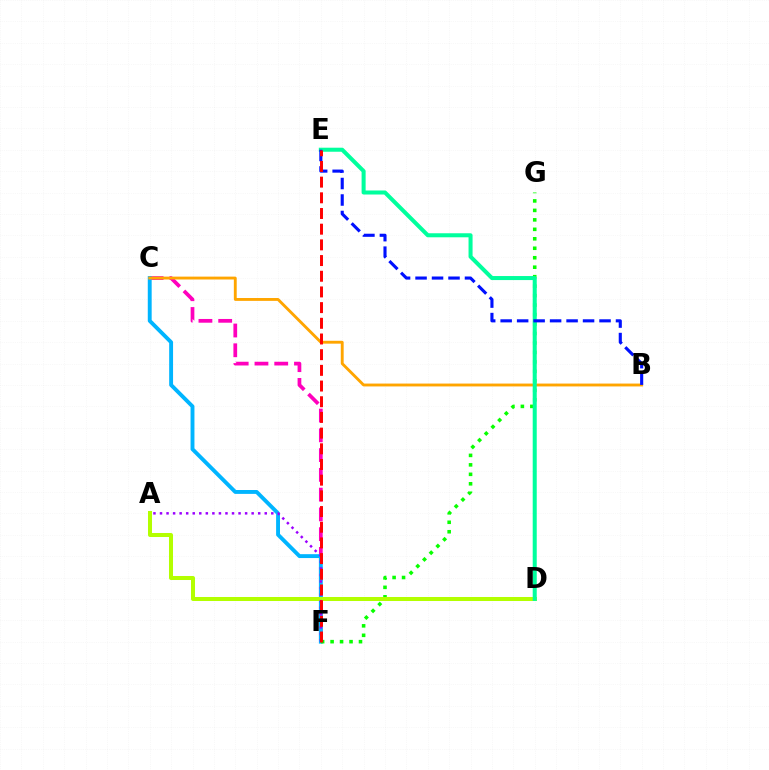{('C', 'F'): [{'color': '#ff00bd', 'line_style': 'dashed', 'thickness': 2.68}, {'color': '#00b5ff', 'line_style': 'solid', 'thickness': 2.8}], ('F', 'G'): [{'color': '#08ff00', 'line_style': 'dotted', 'thickness': 2.57}], ('A', 'D'): [{'color': '#b3ff00', 'line_style': 'solid', 'thickness': 2.89}], ('B', 'C'): [{'color': '#ffa500', 'line_style': 'solid', 'thickness': 2.06}], ('D', 'E'): [{'color': '#00ff9d', 'line_style': 'solid', 'thickness': 2.9}], ('B', 'E'): [{'color': '#0010ff', 'line_style': 'dashed', 'thickness': 2.24}], ('A', 'F'): [{'color': '#9b00ff', 'line_style': 'dotted', 'thickness': 1.78}], ('E', 'F'): [{'color': '#ff0000', 'line_style': 'dashed', 'thickness': 2.13}]}